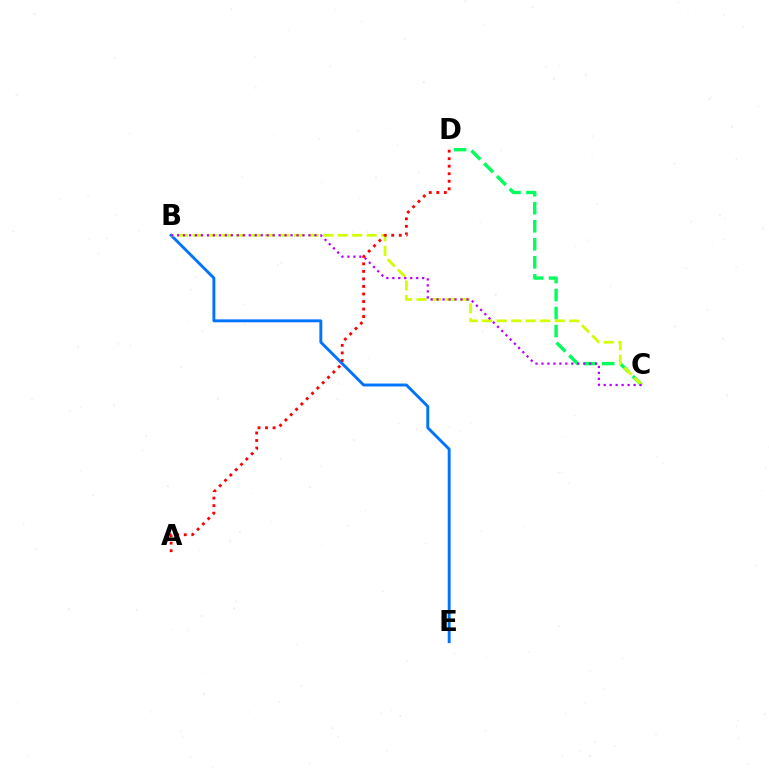{('C', 'D'): [{'color': '#00ff5c', 'line_style': 'dashed', 'thickness': 2.45}], ('B', 'E'): [{'color': '#0074ff', 'line_style': 'solid', 'thickness': 2.1}], ('B', 'C'): [{'color': '#d1ff00', 'line_style': 'dashed', 'thickness': 1.97}, {'color': '#b900ff', 'line_style': 'dotted', 'thickness': 1.62}], ('A', 'D'): [{'color': '#ff0000', 'line_style': 'dotted', 'thickness': 2.05}]}